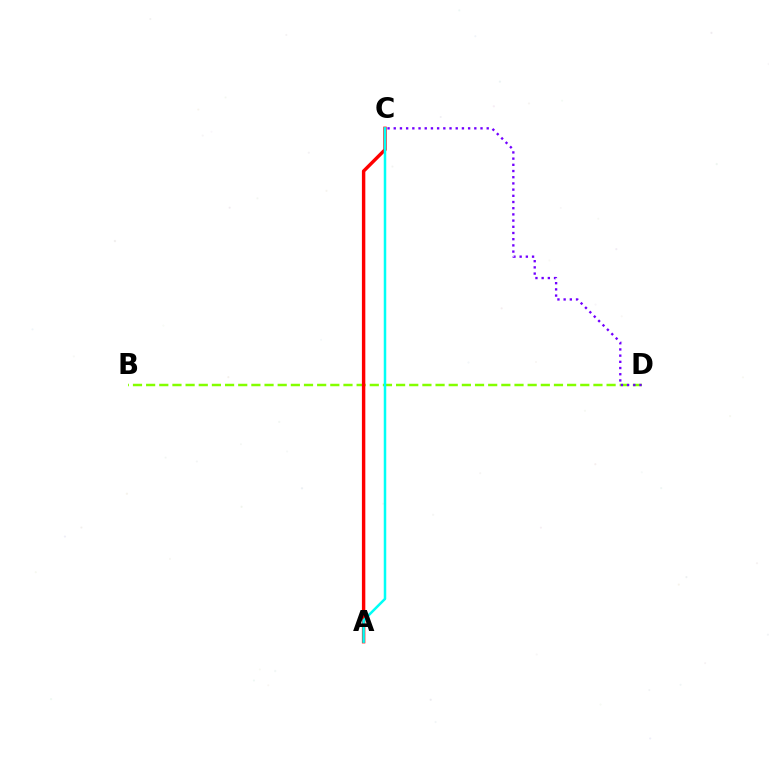{('B', 'D'): [{'color': '#84ff00', 'line_style': 'dashed', 'thickness': 1.79}], ('A', 'C'): [{'color': '#ff0000', 'line_style': 'solid', 'thickness': 2.46}, {'color': '#00fff6', 'line_style': 'solid', 'thickness': 1.81}], ('C', 'D'): [{'color': '#7200ff', 'line_style': 'dotted', 'thickness': 1.68}]}